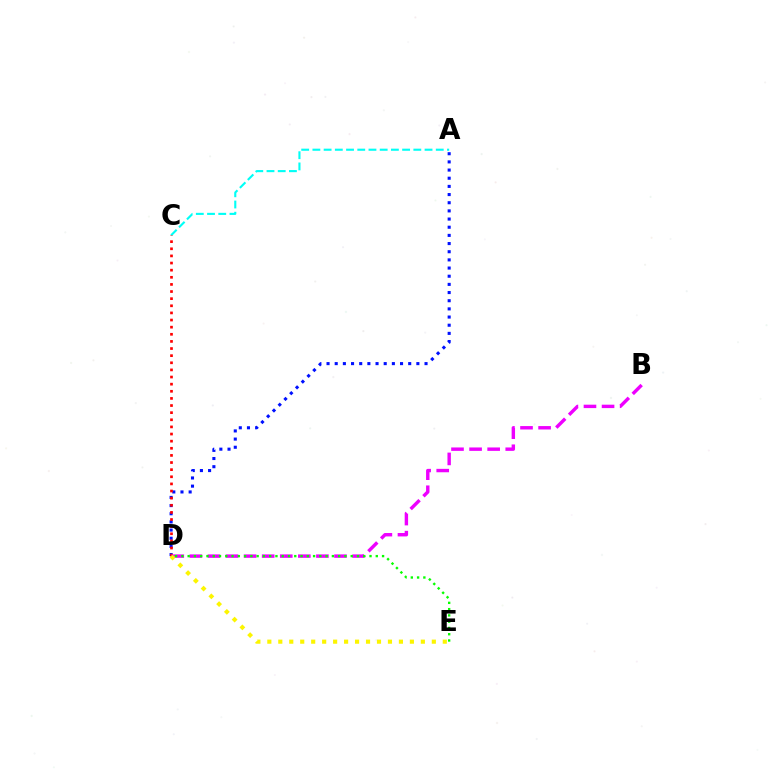{('A', 'C'): [{'color': '#00fff6', 'line_style': 'dashed', 'thickness': 1.52}], ('A', 'D'): [{'color': '#0010ff', 'line_style': 'dotted', 'thickness': 2.22}], ('C', 'D'): [{'color': '#ff0000', 'line_style': 'dotted', 'thickness': 1.94}], ('B', 'D'): [{'color': '#ee00ff', 'line_style': 'dashed', 'thickness': 2.46}], ('D', 'E'): [{'color': '#fcf500', 'line_style': 'dotted', 'thickness': 2.98}, {'color': '#08ff00', 'line_style': 'dotted', 'thickness': 1.7}]}